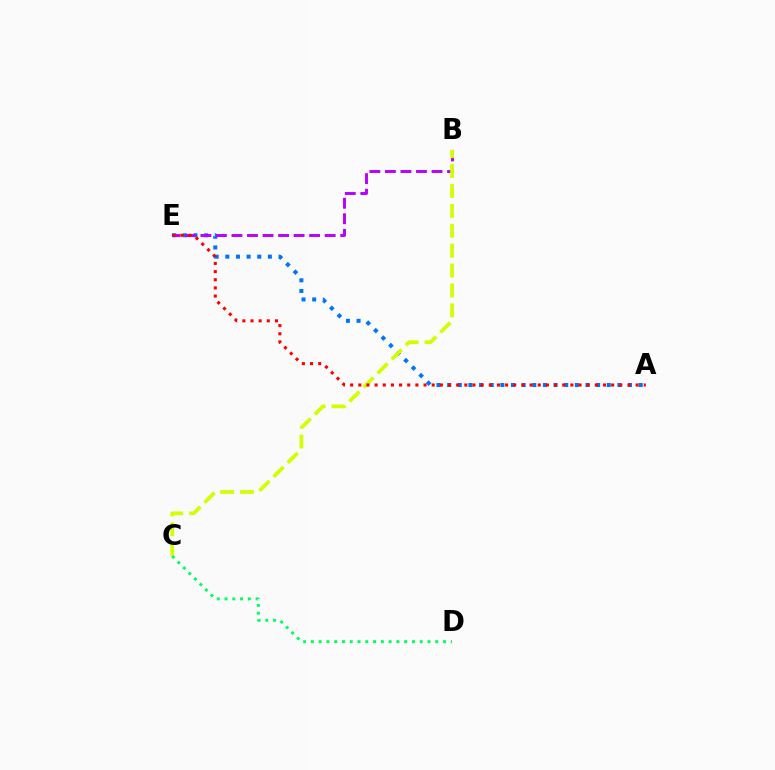{('A', 'E'): [{'color': '#0074ff', 'line_style': 'dotted', 'thickness': 2.89}, {'color': '#ff0000', 'line_style': 'dotted', 'thickness': 2.22}], ('B', 'E'): [{'color': '#b900ff', 'line_style': 'dashed', 'thickness': 2.11}], ('B', 'C'): [{'color': '#d1ff00', 'line_style': 'dashed', 'thickness': 2.7}], ('C', 'D'): [{'color': '#00ff5c', 'line_style': 'dotted', 'thickness': 2.11}]}